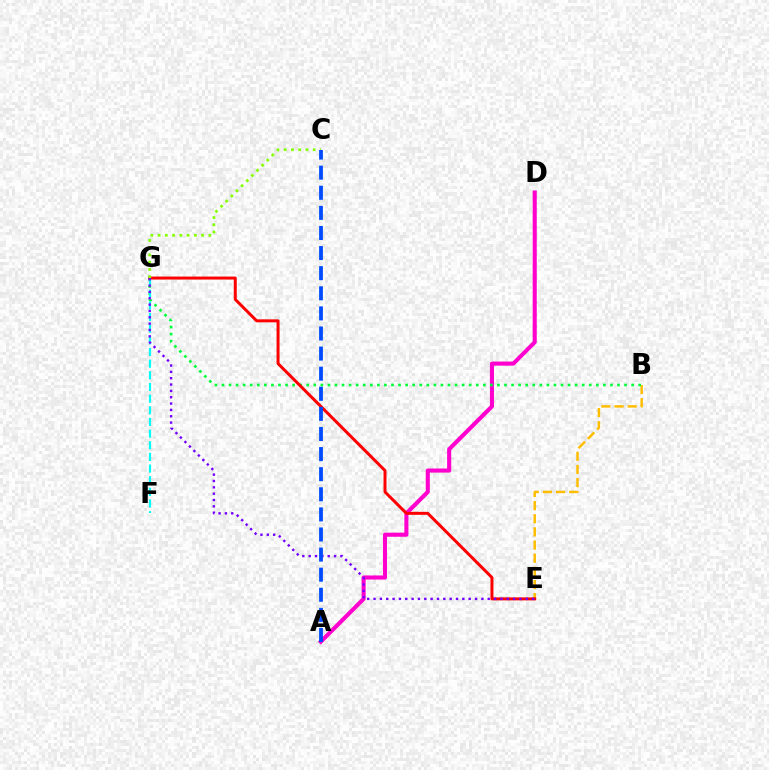{('A', 'D'): [{'color': '#ff00cf', 'line_style': 'solid', 'thickness': 2.94}], ('B', 'E'): [{'color': '#ffbd00', 'line_style': 'dashed', 'thickness': 1.79}], ('B', 'G'): [{'color': '#00ff39', 'line_style': 'dotted', 'thickness': 1.92}], ('E', 'G'): [{'color': '#ff0000', 'line_style': 'solid', 'thickness': 2.15}, {'color': '#7200ff', 'line_style': 'dotted', 'thickness': 1.72}], ('F', 'G'): [{'color': '#00fff6', 'line_style': 'dashed', 'thickness': 1.58}], ('C', 'G'): [{'color': '#84ff00', 'line_style': 'dotted', 'thickness': 1.97}], ('A', 'C'): [{'color': '#004bff', 'line_style': 'dashed', 'thickness': 2.73}]}